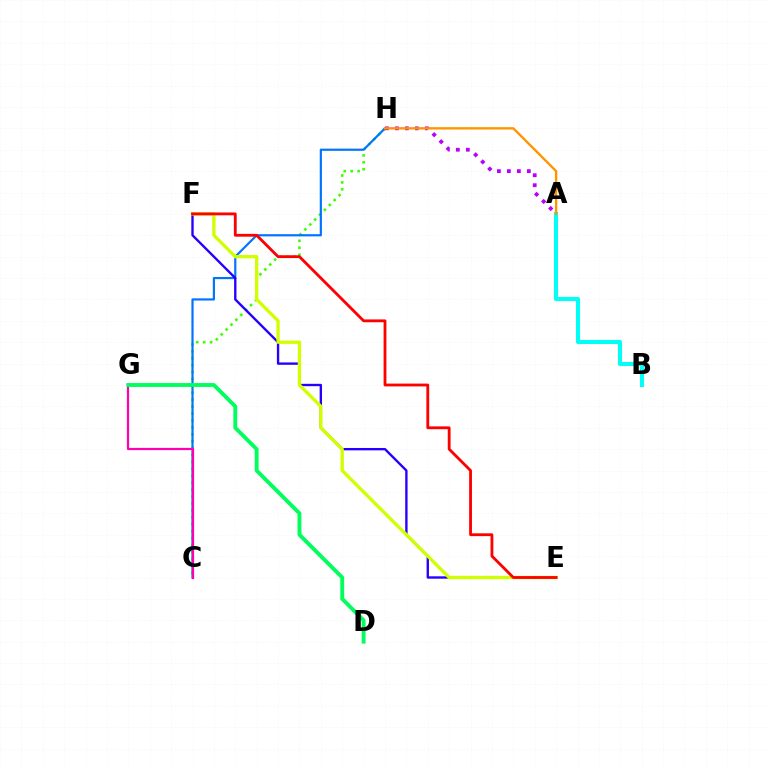{('C', 'H'): [{'color': '#3dff00', 'line_style': 'dotted', 'thickness': 1.88}, {'color': '#0074ff', 'line_style': 'solid', 'thickness': 1.57}], ('E', 'F'): [{'color': '#2500ff', 'line_style': 'solid', 'thickness': 1.7}, {'color': '#d1ff00', 'line_style': 'solid', 'thickness': 2.38}, {'color': '#ff0000', 'line_style': 'solid', 'thickness': 2.03}], ('C', 'G'): [{'color': '#ff00ac', 'line_style': 'solid', 'thickness': 1.6}], ('A', 'H'): [{'color': '#b900ff', 'line_style': 'dotted', 'thickness': 2.71}, {'color': '#ff9400', 'line_style': 'solid', 'thickness': 1.69}], ('A', 'B'): [{'color': '#00fff6', 'line_style': 'solid', 'thickness': 2.94}], ('D', 'G'): [{'color': '#00ff5c', 'line_style': 'solid', 'thickness': 2.79}]}